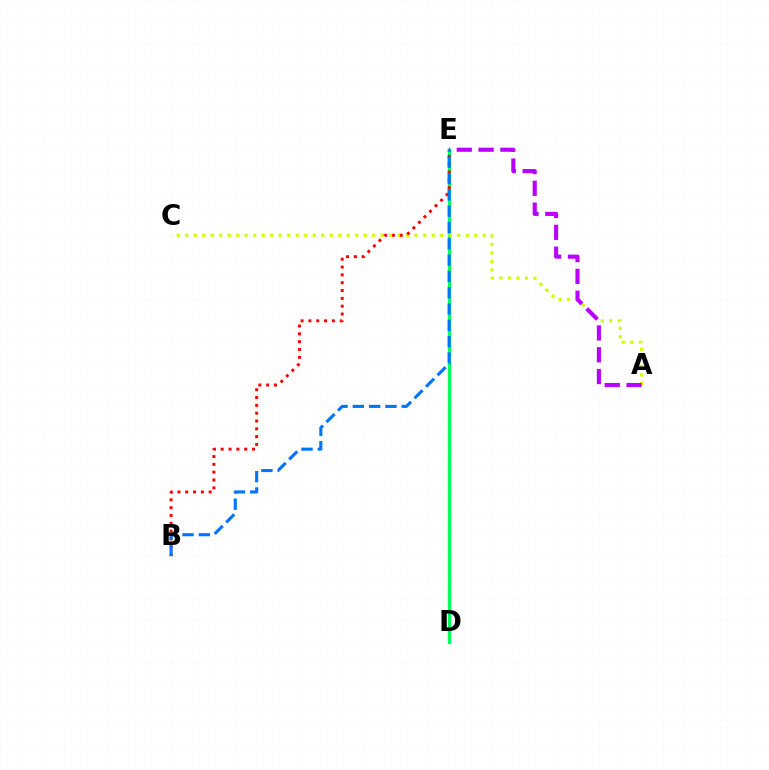{('D', 'E'): [{'color': '#00ff5c', 'line_style': 'solid', 'thickness': 2.44}], ('A', 'C'): [{'color': '#d1ff00', 'line_style': 'dotted', 'thickness': 2.31}], ('A', 'E'): [{'color': '#b900ff', 'line_style': 'dashed', 'thickness': 2.96}], ('B', 'E'): [{'color': '#ff0000', 'line_style': 'dotted', 'thickness': 2.13}, {'color': '#0074ff', 'line_style': 'dashed', 'thickness': 2.22}]}